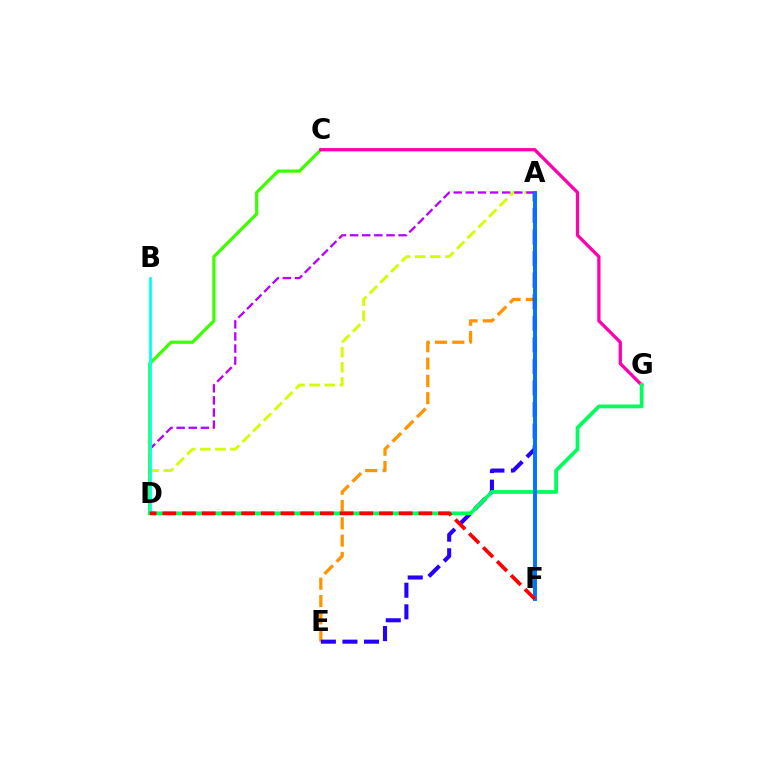{('A', 'D'): [{'color': '#d1ff00', 'line_style': 'dashed', 'thickness': 2.05}, {'color': '#b900ff', 'line_style': 'dashed', 'thickness': 1.65}], ('C', 'D'): [{'color': '#3dff00', 'line_style': 'solid', 'thickness': 2.33}], ('A', 'E'): [{'color': '#ff9400', 'line_style': 'dashed', 'thickness': 2.35}, {'color': '#2500ff', 'line_style': 'dashed', 'thickness': 2.93}], ('C', 'G'): [{'color': '#ff00ac', 'line_style': 'solid', 'thickness': 2.36}], ('B', 'D'): [{'color': '#00fff6', 'line_style': 'solid', 'thickness': 1.99}], ('D', 'G'): [{'color': '#00ff5c', 'line_style': 'solid', 'thickness': 2.71}], ('A', 'F'): [{'color': '#0074ff', 'line_style': 'solid', 'thickness': 2.82}], ('D', 'F'): [{'color': '#ff0000', 'line_style': 'dashed', 'thickness': 2.68}]}